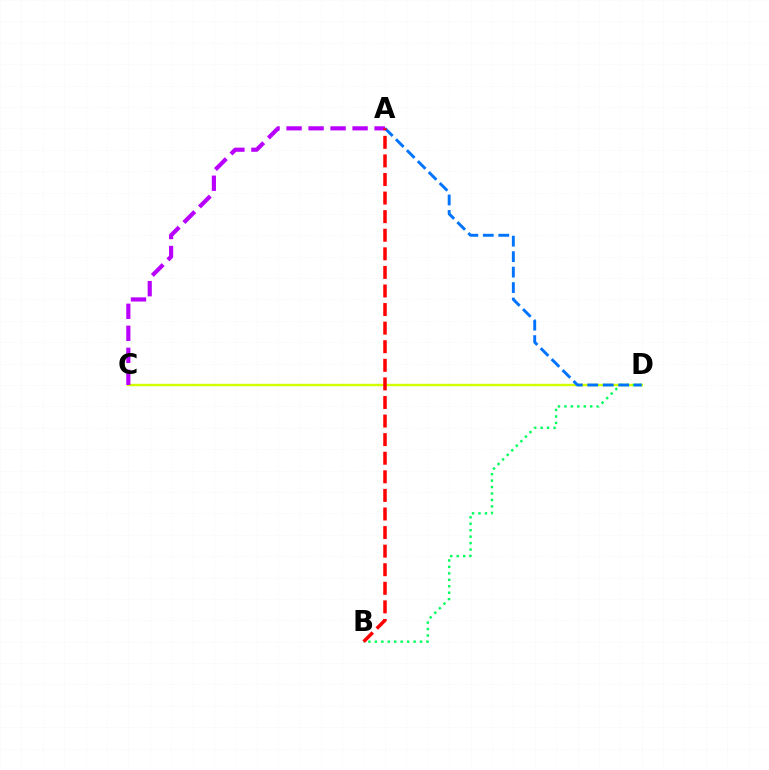{('C', 'D'): [{'color': '#d1ff00', 'line_style': 'solid', 'thickness': 1.74}], ('B', 'D'): [{'color': '#00ff5c', 'line_style': 'dotted', 'thickness': 1.75}], ('A', 'D'): [{'color': '#0074ff', 'line_style': 'dashed', 'thickness': 2.1}], ('A', 'C'): [{'color': '#b900ff', 'line_style': 'dashed', 'thickness': 2.99}], ('A', 'B'): [{'color': '#ff0000', 'line_style': 'dashed', 'thickness': 2.52}]}